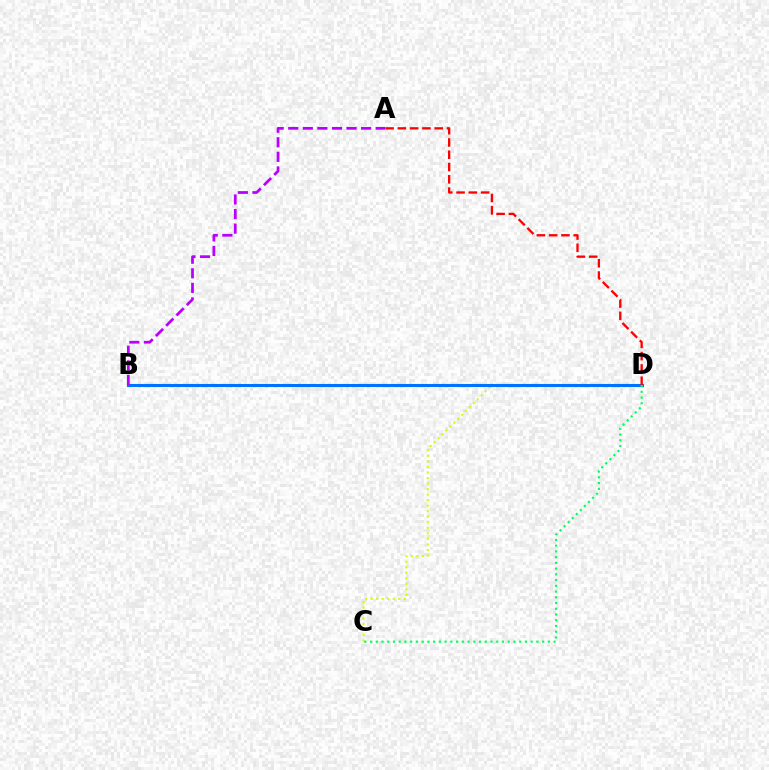{('C', 'D'): [{'color': '#d1ff00', 'line_style': 'dotted', 'thickness': 1.5}, {'color': '#00ff5c', 'line_style': 'dotted', 'thickness': 1.56}], ('B', 'D'): [{'color': '#0074ff', 'line_style': 'solid', 'thickness': 2.22}], ('A', 'B'): [{'color': '#b900ff', 'line_style': 'dashed', 'thickness': 1.98}], ('A', 'D'): [{'color': '#ff0000', 'line_style': 'dashed', 'thickness': 1.67}]}